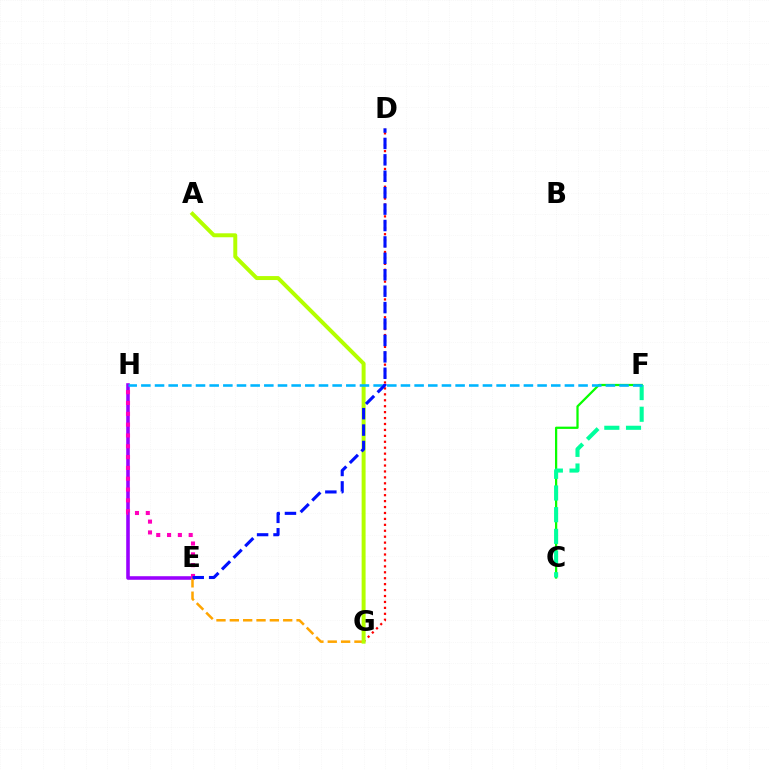{('E', 'H'): [{'color': '#9b00ff', 'line_style': 'solid', 'thickness': 2.58}, {'color': '#ff00bd', 'line_style': 'dotted', 'thickness': 2.94}], ('D', 'G'): [{'color': '#ff0000', 'line_style': 'dotted', 'thickness': 1.61}], ('C', 'F'): [{'color': '#08ff00', 'line_style': 'solid', 'thickness': 1.62}, {'color': '#00ff9d', 'line_style': 'dashed', 'thickness': 2.95}], ('E', 'G'): [{'color': '#ffa500', 'line_style': 'dashed', 'thickness': 1.81}], ('A', 'G'): [{'color': '#b3ff00', 'line_style': 'solid', 'thickness': 2.85}], ('F', 'H'): [{'color': '#00b5ff', 'line_style': 'dashed', 'thickness': 1.86}], ('D', 'E'): [{'color': '#0010ff', 'line_style': 'dashed', 'thickness': 2.23}]}